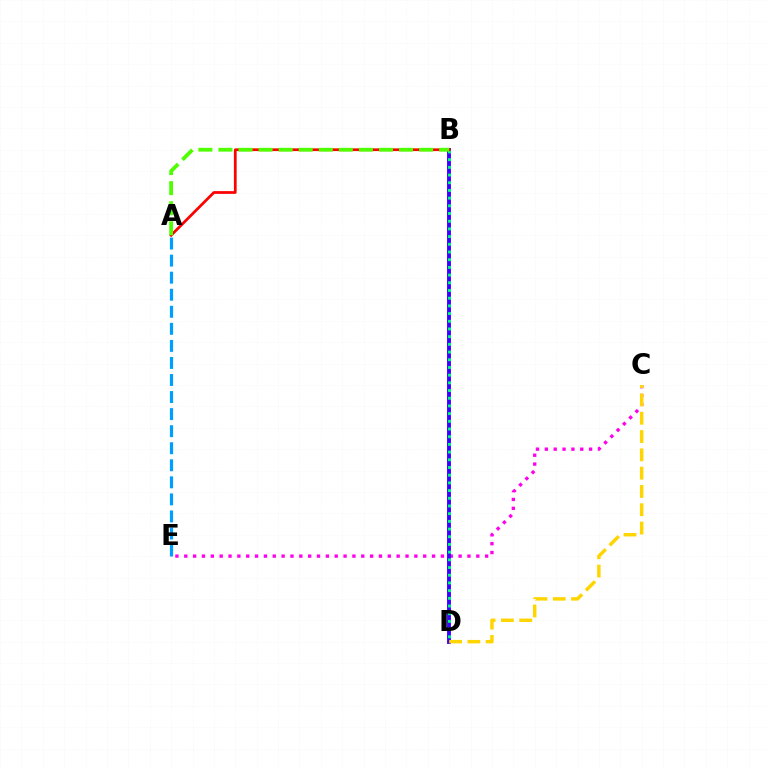{('C', 'E'): [{'color': '#ff00ed', 'line_style': 'dotted', 'thickness': 2.4}], ('B', 'D'): [{'color': '#3700ff', 'line_style': 'solid', 'thickness': 2.78}, {'color': '#00ff86', 'line_style': 'dotted', 'thickness': 2.09}], ('C', 'D'): [{'color': '#ffd500', 'line_style': 'dashed', 'thickness': 2.49}], ('A', 'B'): [{'color': '#ff0000', 'line_style': 'solid', 'thickness': 1.97}, {'color': '#4fff00', 'line_style': 'dashed', 'thickness': 2.73}], ('A', 'E'): [{'color': '#009eff', 'line_style': 'dashed', 'thickness': 2.32}]}